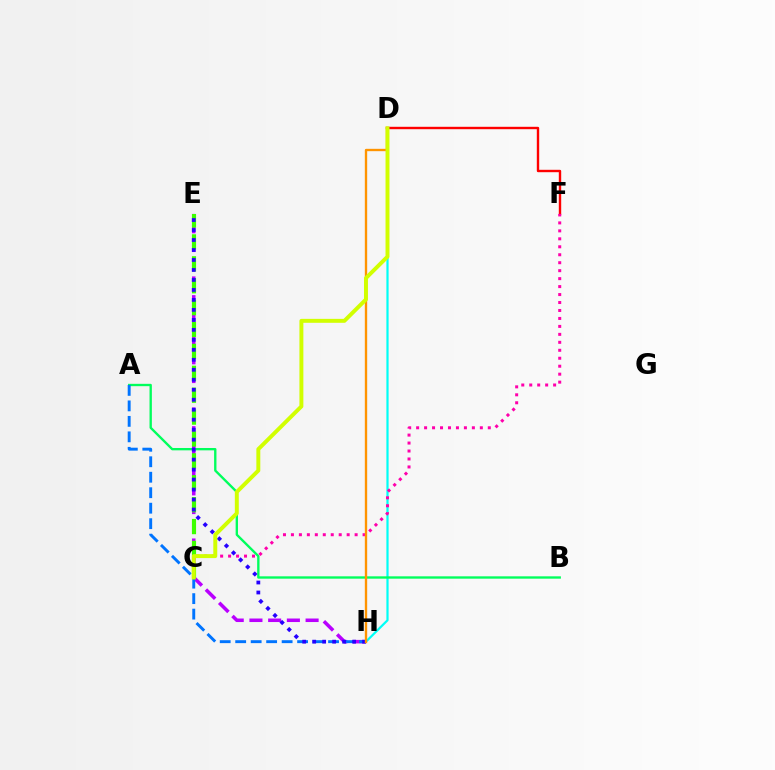{('D', 'H'): [{'color': '#00fff6', 'line_style': 'solid', 'thickness': 1.59}, {'color': '#ff9400', 'line_style': 'solid', 'thickness': 1.69}], ('E', 'H'): [{'color': '#b900ff', 'line_style': 'dashed', 'thickness': 2.54}, {'color': '#2500ff', 'line_style': 'dotted', 'thickness': 2.71}], ('D', 'F'): [{'color': '#ff0000', 'line_style': 'solid', 'thickness': 1.73}], ('A', 'B'): [{'color': '#00ff5c', 'line_style': 'solid', 'thickness': 1.69}], ('C', 'F'): [{'color': '#ff00ac', 'line_style': 'dotted', 'thickness': 2.16}], ('C', 'E'): [{'color': '#3dff00', 'line_style': 'dashed', 'thickness': 2.97}], ('A', 'H'): [{'color': '#0074ff', 'line_style': 'dashed', 'thickness': 2.1}], ('C', 'D'): [{'color': '#d1ff00', 'line_style': 'solid', 'thickness': 2.84}]}